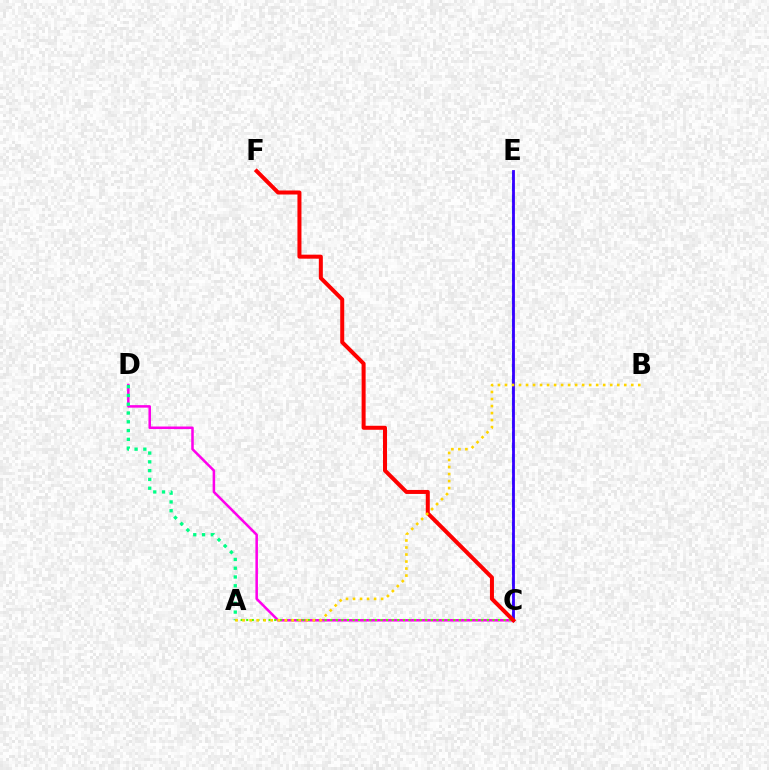{('C', 'E'): [{'color': '#009eff', 'line_style': 'dashed', 'thickness': 1.53}, {'color': '#3700ff', 'line_style': 'solid', 'thickness': 2.03}], ('C', 'D'): [{'color': '#ff00ed', 'line_style': 'solid', 'thickness': 1.82}], ('A', 'D'): [{'color': '#00ff86', 'line_style': 'dotted', 'thickness': 2.39}], ('A', 'C'): [{'color': '#4fff00', 'line_style': 'dotted', 'thickness': 1.52}], ('C', 'F'): [{'color': '#ff0000', 'line_style': 'solid', 'thickness': 2.89}], ('A', 'B'): [{'color': '#ffd500', 'line_style': 'dotted', 'thickness': 1.91}]}